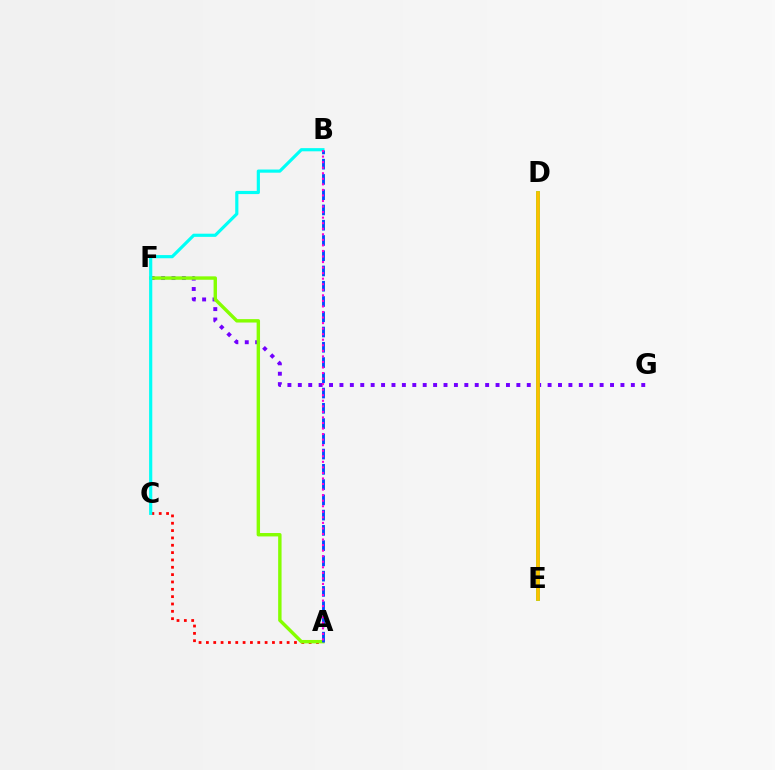{('F', 'G'): [{'color': '#7200ff', 'line_style': 'dotted', 'thickness': 2.83}], ('A', 'C'): [{'color': '#ff0000', 'line_style': 'dotted', 'thickness': 1.99}], ('A', 'F'): [{'color': '#84ff00', 'line_style': 'solid', 'thickness': 2.45}], ('D', 'E'): [{'color': '#00ff39', 'line_style': 'solid', 'thickness': 2.65}, {'color': '#ffbd00', 'line_style': 'solid', 'thickness': 2.63}], ('B', 'C'): [{'color': '#00fff6', 'line_style': 'solid', 'thickness': 2.28}], ('A', 'B'): [{'color': '#004bff', 'line_style': 'dashed', 'thickness': 2.07}, {'color': '#ff00cf', 'line_style': 'dotted', 'thickness': 1.51}]}